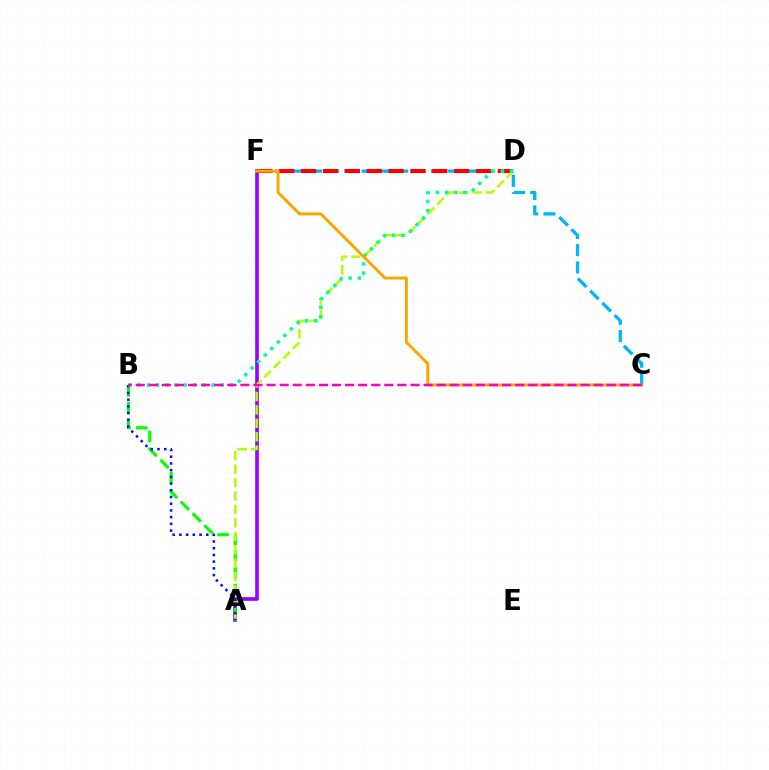{('C', 'F'): [{'color': '#00b5ff', 'line_style': 'dashed', 'thickness': 2.35}, {'color': '#ffa500', 'line_style': 'solid', 'thickness': 2.11}], ('A', 'F'): [{'color': '#9b00ff', 'line_style': 'solid', 'thickness': 2.62}], ('A', 'B'): [{'color': '#08ff00', 'line_style': 'dashed', 'thickness': 2.28}, {'color': '#0010ff', 'line_style': 'dotted', 'thickness': 1.82}], ('D', 'F'): [{'color': '#ff0000', 'line_style': 'dashed', 'thickness': 2.97}], ('A', 'D'): [{'color': '#b3ff00', 'line_style': 'dashed', 'thickness': 1.83}], ('B', 'D'): [{'color': '#00ff9d', 'line_style': 'dotted', 'thickness': 2.51}], ('B', 'C'): [{'color': '#ff00bd', 'line_style': 'dashed', 'thickness': 1.78}]}